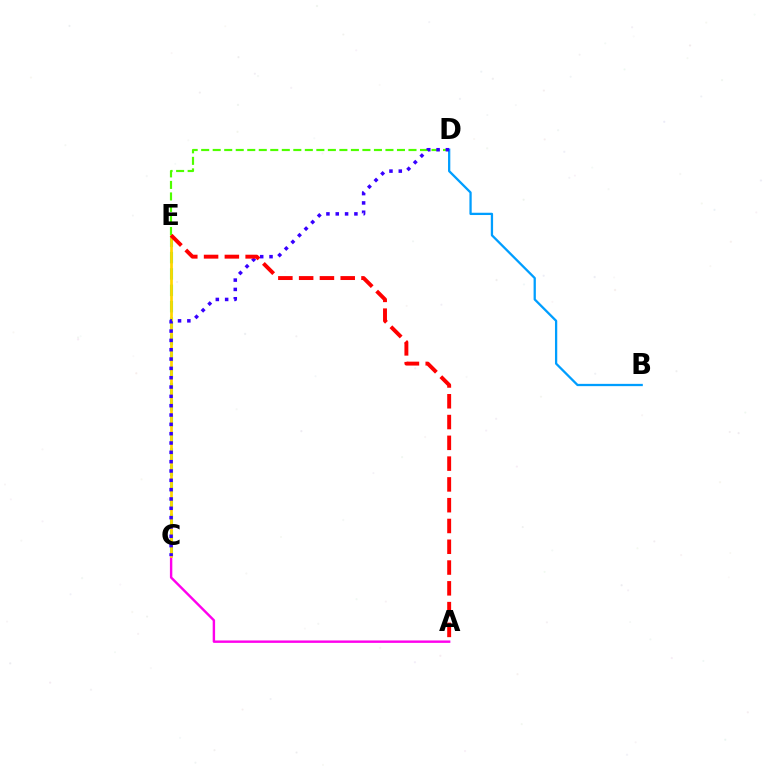{('C', 'E'): [{'color': '#00ff86', 'line_style': 'dashed', 'thickness': 2.22}, {'color': '#ffd500', 'line_style': 'solid', 'thickness': 1.97}], ('A', 'C'): [{'color': '#ff00ed', 'line_style': 'solid', 'thickness': 1.74}], ('B', 'D'): [{'color': '#009eff', 'line_style': 'solid', 'thickness': 1.64}], ('D', 'E'): [{'color': '#4fff00', 'line_style': 'dashed', 'thickness': 1.56}], ('C', 'D'): [{'color': '#3700ff', 'line_style': 'dotted', 'thickness': 2.53}], ('A', 'E'): [{'color': '#ff0000', 'line_style': 'dashed', 'thickness': 2.82}]}